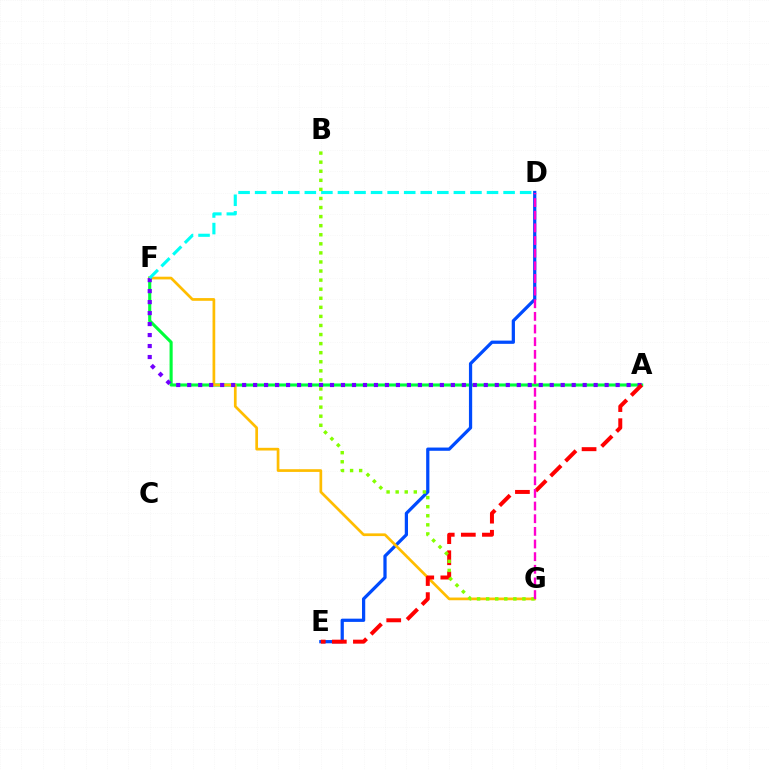{('A', 'F'): [{'color': '#00ff39', 'line_style': 'solid', 'thickness': 2.24}, {'color': '#7200ff', 'line_style': 'dotted', 'thickness': 2.98}], ('D', 'E'): [{'color': '#004bff', 'line_style': 'solid', 'thickness': 2.33}], ('F', 'G'): [{'color': '#ffbd00', 'line_style': 'solid', 'thickness': 1.95}], ('A', 'E'): [{'color': '#ff0000', 'line_style': 'dashed', 'thickness': 2.86}], ('D', 'F'): [{'color': '#00fff6', 'line_style': 'dashed', 'thickness': 2.25}], ('B', 'G'): [{'color': '#84ff00', 'line_style': 'dotted', 'thickness': 2.46}], ('D', 'G'): [{'color': '#ff00cf', 'line_style': 'dashed', 'thickness': 1.72}]}